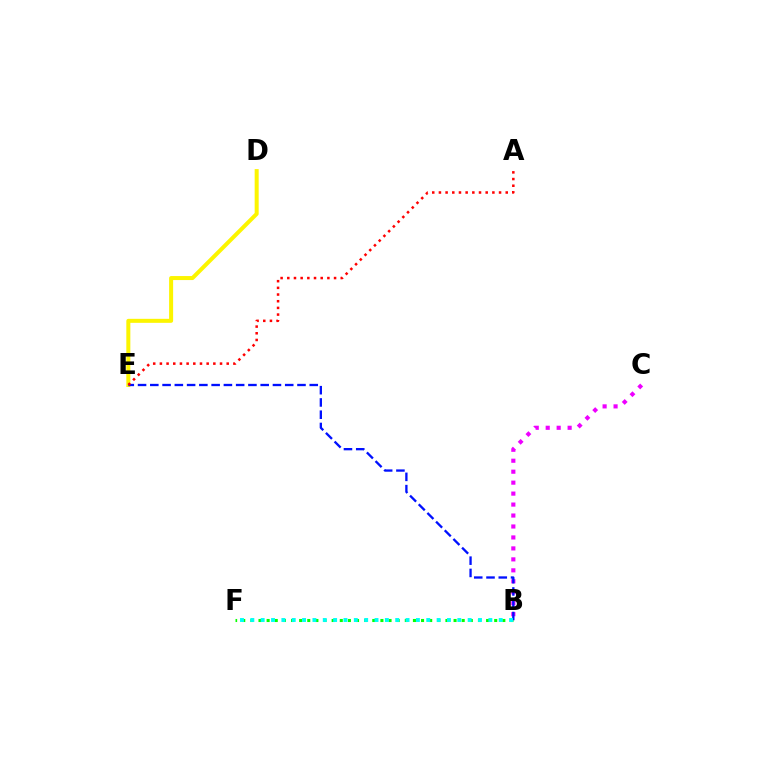{('B', 'F'): [{'color': '#08ff00', 'line_style': 'dotted', 'thickness': 2.21}, {'color': '#00fff6', 'line_style': 'dotted', 'thickness': 2.81}], ('B', 'C'): [{'color': '#ee00ff', 'line_style': 'dotted', 'thickness': 2.98}], ('D', 'E'): [{'color': '#fcf500', 'line_style': 'solid', 'thickness': 2.89}], ('B', 'E'): [{'color': '#0010ff', 'line_style': 'dashed', 'thickness': 1.67}], ('A', 'E'): [{'color': '#ff0000', 'line_style': 'dotted', 'thickness': 1.82}]}